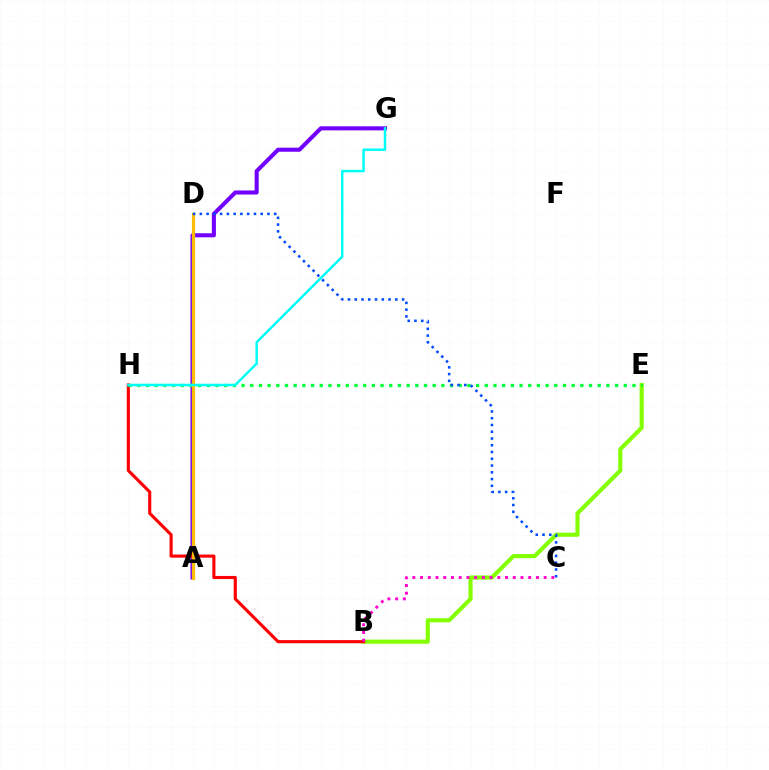{('B', 'E'): [{'color': '#84ff00', 'line_style': 'solid', 'thickness': 2.97}], ('A', 'G'): [{'color': '#7200ff', 'line_style': 'solid', 'thickness': 2.92}], ('B', 'H'): [{'color': '#ff0000', 'line_style': 'solid', 'thickness': 2.24}], ('E', 'H'): [{'color': '#00ff39', 'line_style': 'dotted', 'thickness': 2.36}], ('A', 'D'): [{'color': '#ffbd00', 'line_style': 'solid', 'thickness': 2.32}], ('B', 'C'): [{'color': '#ff00cf', 'line_style': 'dotted', 'thickness': 2.1}], ('C', 'D'): [{'color': '#004bff', 'line_style': 'dotted', 'thickness': 1.84}], ('G', 'H'): [{'color': '#00fff6', 'line_style': 'solid', 'thickness': 1.78}]}